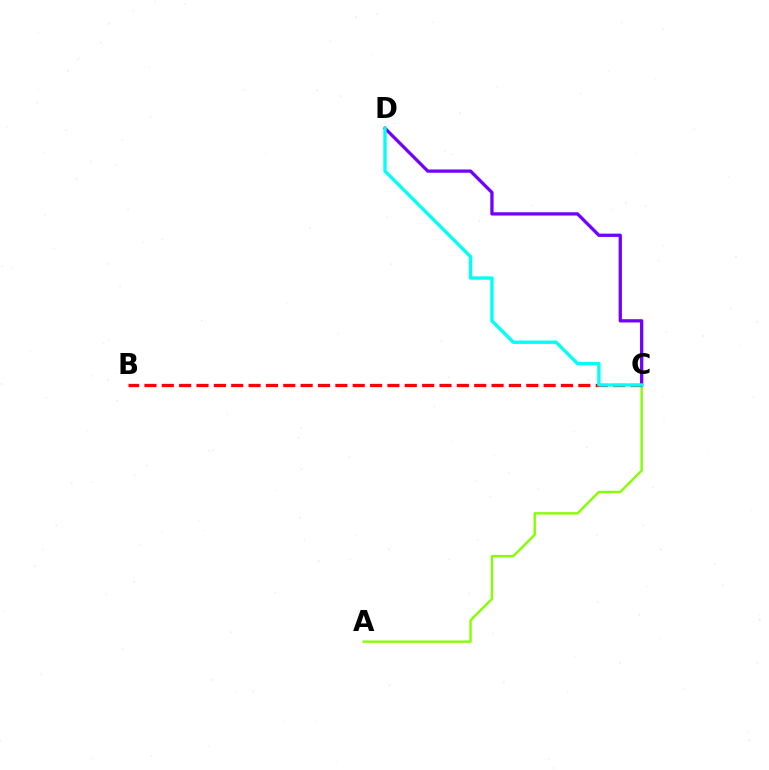{('A', 'C'): [{'color': '#84ff00', 'line_style': 'solid', 'thickness': 1.71}], ('B', 'C'): [{'color': '#ff0000', 'line_style': 'dashed', 'thickness': 2.36}], ('C', 'D'): [{'color': '#7200ff', 'line_style': 'solid', 'thickness': 2.36}, {'color': '#00fff6', 'line_style': 'solid', 'thickness': 2.42}]}